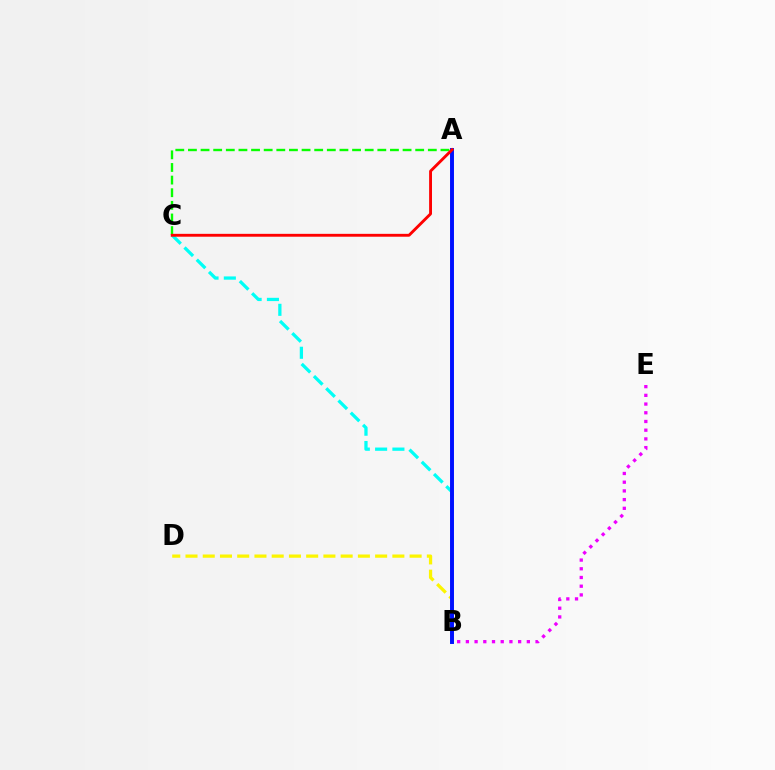{('B', 'D'): [{'color': '#fcf500', 'line_style': 'dashed', 'thickness': 2.34}], ('B', 'C'): [{'color': '#00fff6', 'line_style': 'dashed', 'thickness': 2.35}], ('A', 'C'): [{'color': '#08ff00', 'line_style': 'dashed', 'thickness': 1.72}, {'color': '#ff0000', 'line_style': 'solid', 'thickness': 2.07}], ('A', 'B'): [{'color': '#0010ff', 'line_style': 'solid', 'thickness': 2.83}], ('B', 'E'): [{'color': '#ee00ff', 'line_style': 'dotted', 'thickness': 2.37}]}